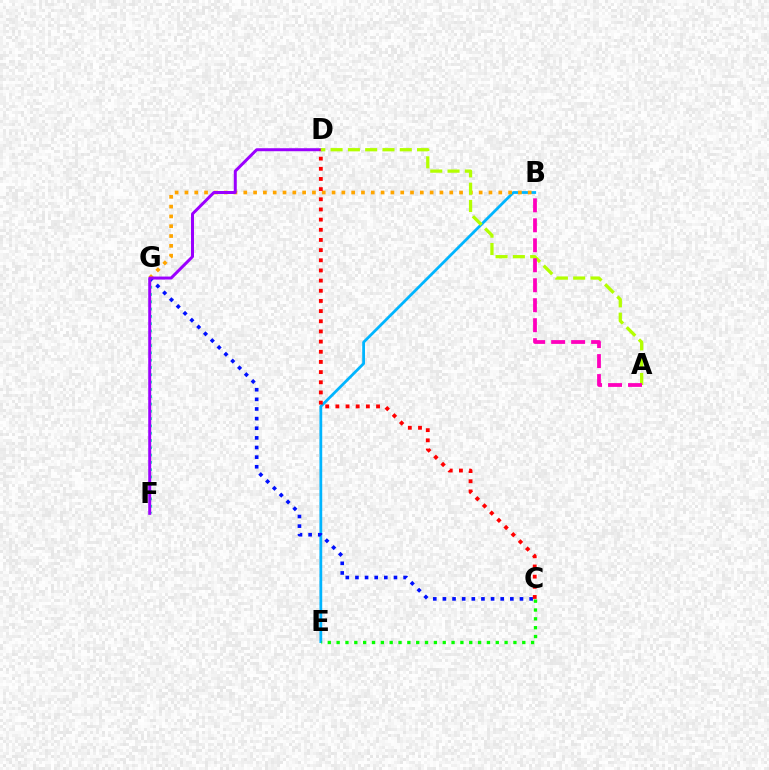{('B', 'E'): [{'color': '#00b5ff', 'line_style': 'solid', 'thickness': 2.0}], ('C', 'E'): [{'color': '#08ff00', 'line_style': 'dotted', 'thickness': 2.4}], ('F', 'G'): [{'color': '#00ff9d', 'line_style': 'dotted', 'thickness': 1.98}], ('C', 'G'): [{'color': '#0010ff', 'line_style': 'dotted', 'thickness': 2.62}], ('B', 'G'): [{'color': '#ffa500', 'line_style': 'dotted', 'thickness': 2.66}], ('D', 'F'): [{'color': '#9b00ff', 'line_style': 'solid', 'thickness': 2.16}], ('C', 'D'): [{'color': '#ff0000', 'line_style': 'dotted', 'thickness': 2.76}], ('A', 'D'): [{'color': '#b3ff00', 'line_style': 'dashed', 'thickness': 2.35}], ('A', 'B'): [{'color': '#ff00bd', 'line_style': 'dashed', 'thickness': 2.71}]}